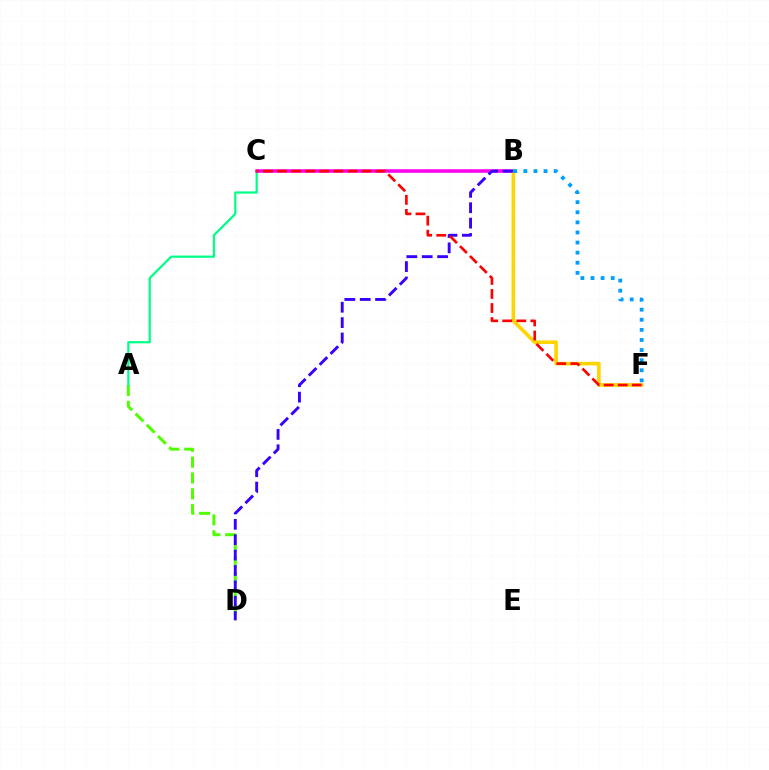{('A', 'D'): [{'color': '#4fff00', 'line_style': 'dashed', 'thickness': 2.15}], ('A', 'B'): [{'color': '#00ff86', 'line_style': 'solid', 'thickness': 1.6}], ('B', 'C'): [{'color': '#ff00ed', 'line_style': 'solid', 'thickness': 2.54}], ('B', 'F'): [{'color': '#ffd500', 'line_style': 'solid', 'thickness': 2.61}, {'color': '#009eff', 'line_style': 'dotted', 'thickness': 2.74}], ('B', 'D'): [{'color': '#3700ff', 'line_style': 'dashed', 'thickness': 2.09}], ('C', 'F'): [{'color': '#ff0000', 'line_style': 'dashed', 'thickness': 1.91}]}